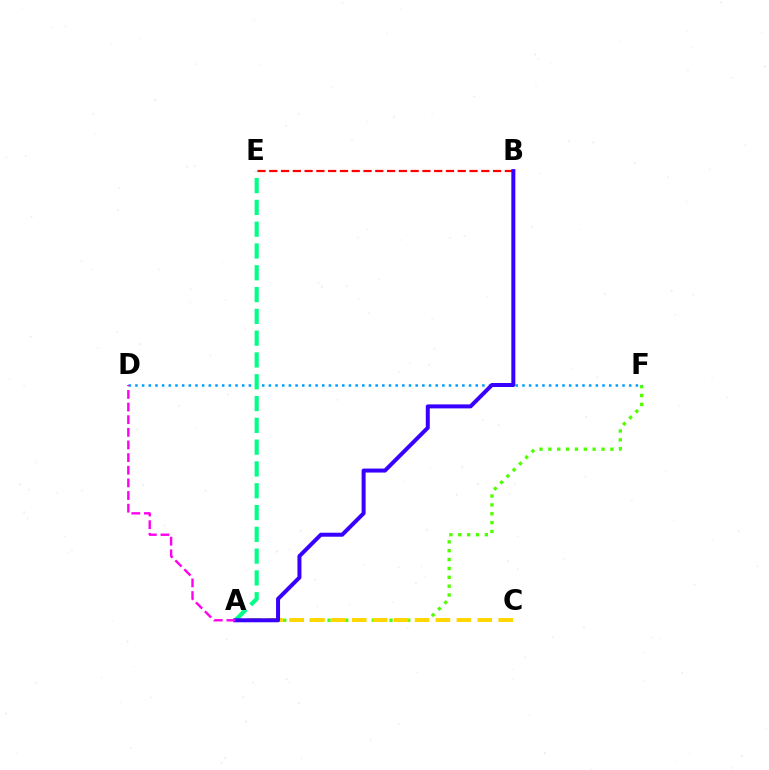{('A', 'F'): [{'color': '#4fff00', 'line_style': 'dotted', 'thickness': 2.41}], ('B', 'E'): [{'color': '#ff0000', 'line_style': 'dashed', 'thickness': 1.6}], ('D', 'F'): [{'color': '#009eff', 'line_style': 'dotted', 'thickness': 1.81}], ('A', 'C'): [{'color': '#ffd500', 'line_style': 'dashed', 'thickness': 2.84}], ('A', 'E'): [{'color': '#00ff86', 'line_style': 'dashed', 'thickness': 2.96}], ('A', 'B'): [{'color': '#3700ff', 'line_style': 'solid', 'thickness': 2.87}], ('A', 'D'): [{'color': '#ff00ed', 'line_style': 'dashed', 'thickness': 1.72}]}